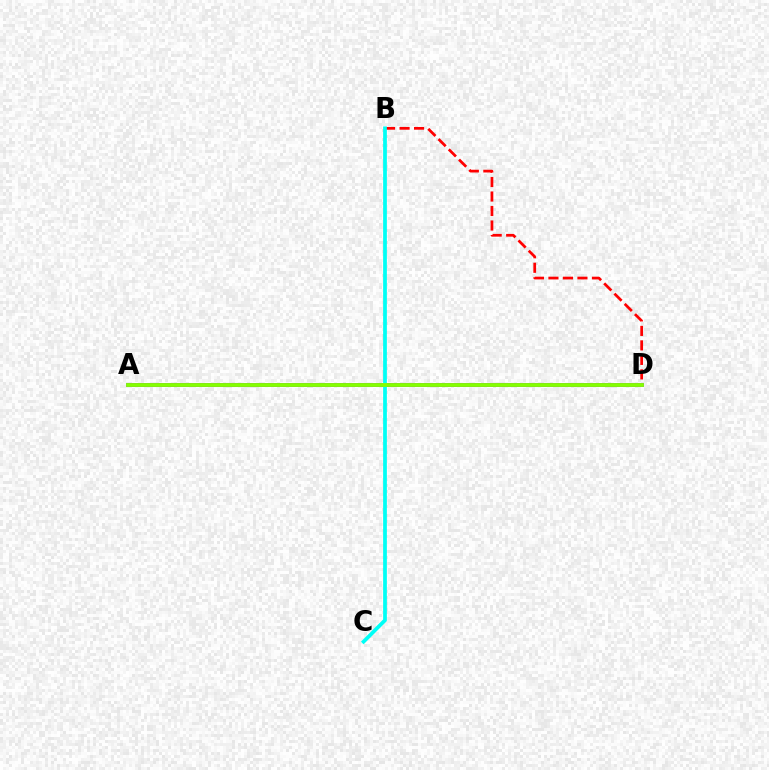{('B', 'D'): [{'color': '#ff0000', 'line_style': 'dashed', 'thickness': 1.97}], ('A', 'D'): [{'color': '#7200ff', 'line_style': 'solid', 'thickness': 2.64}, {'color': '#84ff00', 'line_style': 'solid', 'thickness': 2.75}], ('B', 'C'): [{'color': '#00fff6', 'line_style': 'solid', 'thickness': 2.7}]}